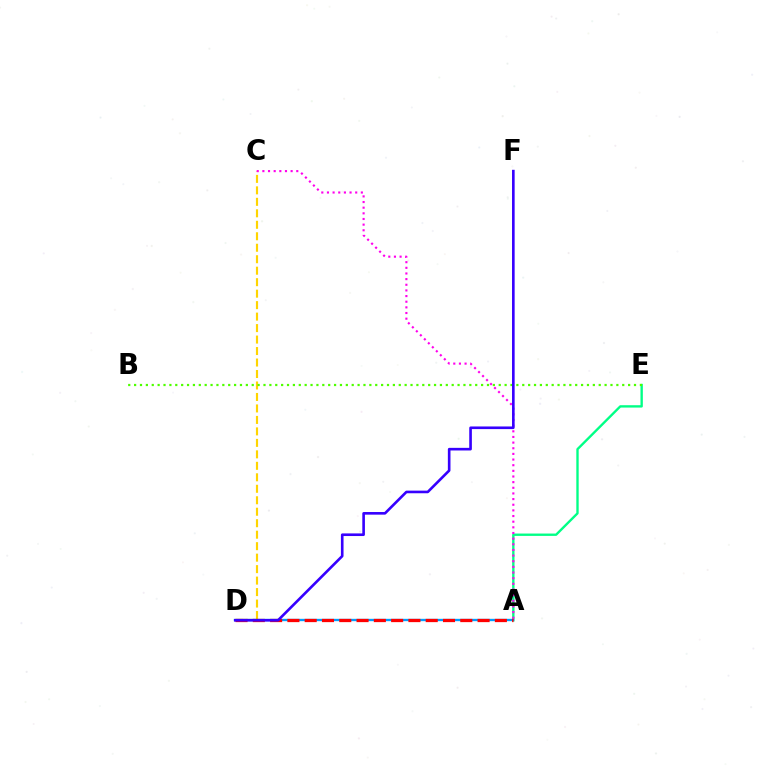{('C', 'D'): [{'color': '#ffd500', 'line_style': 'dashed', 'thickness': 1.56}], ('A', 'E'): [{'color': '#00ff86', 'line_style': 'solid', 'thickness': 1.7}], ('A', 'D'): [{'color': '#009eff', 'line_style': 'solid', 'thickness': 1.69}, {'color': '#ff0000', 'line_style': 'dashed', 'thickness': 2.35}], ('B', 'E'): [{'color': '#4fff00', 'line_style': 'dotted', 'thickness': 1.6}], ('A', 'C'): [{'color': '#ff00ed', 'line_style': 'dotted', 'thickness': 1.53}], ('D', 'F'): [{'color': '#3700ff', 'line_style': 'solid', 'thickness': 1.89}]}